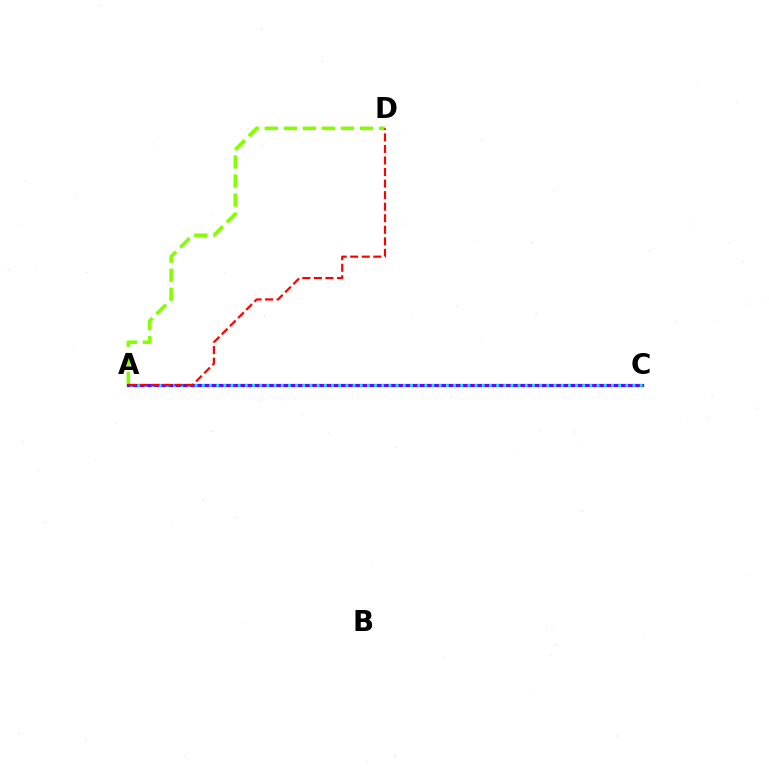{('A', 'D'): [{'color': '#84ff00', 'line_style': 'dashed', 'thickness': 2.59}, {'color': '#ff0000', 'line_style': 'dashed', 'thickness': 1.57}], ('A', 'C'): [{'color': '#7200ff', 'line_style': 'solid', 'thickness': 2.3}, {'color': '#00fff6', 'line_style': 'dotted', 'thickness': 1.95}]}